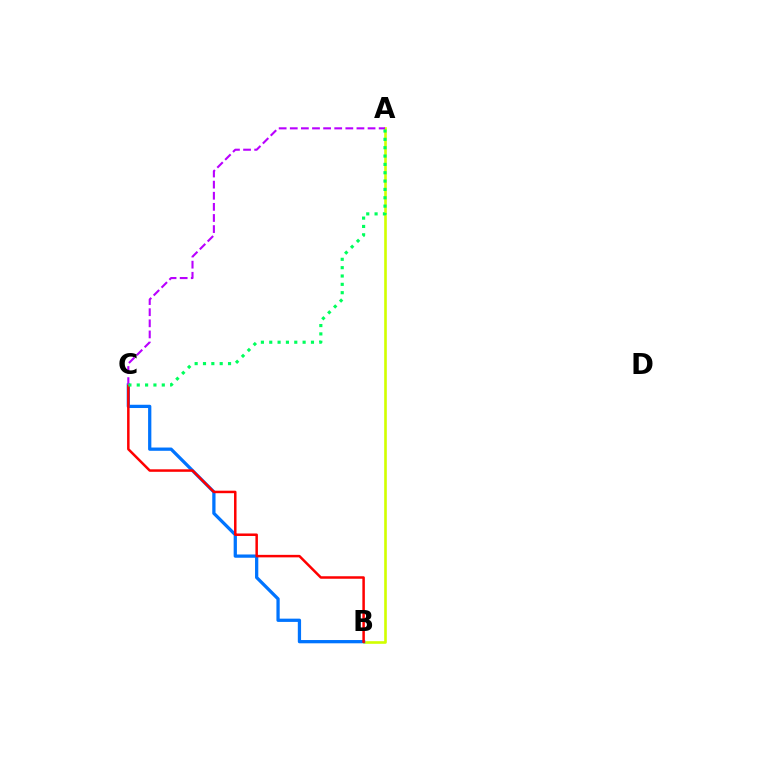{('A', 'B'): [{'color': '#d1ff00', 'line_style': 'solid', 'thickness': 1.9}], ('B', 'C'): [{'color': '#0074ff', 'line_style': 'solid', 'thickness': 2.35}, {'color': '#ff0000', 'line_style': 'solid', 'thickness': 1.8}], ('A', 'C'): [{'color': '#b900ff', 'line_style': 'dashed', 'thickness': 1.51}, {'color': '#00ff5c', 'line_style': 'dotted', 'thickness': 2.27}]}